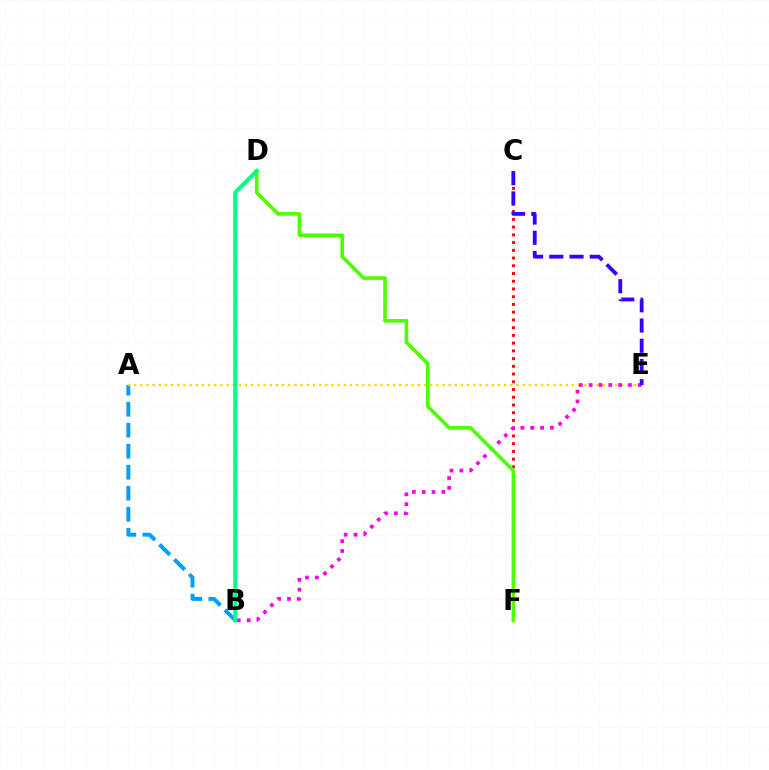{('A', 'B'): [{'color': '#009eff', 'line_style': 'dashed', 'thickness': 2.85}], ('A', 'E'): [{'color': '#ffd500', 'line_style': 'dotted', 'thickness': 1.68}], ('C', 'F'): [{'color': '#ff0000', 'line_style': 'dotted', 'thickness': 2.1}], ('B', 'E'): [{'color': '#ff00ed', 'line_style': 'dotted', 'thickness': 2.67}], ('D', 'F'): [{'color': '#4fff00', 'line_style': 'solid', 'thickness': 2.59}], ('B', 'D'): [{'color': '#00ff86', 'line_style': 'solid', 'thickness': 2.96}], ('C', 'E'): [{'color': '#3700ff', 'line_style': 'dashed', 'thickness': 2.75}]}